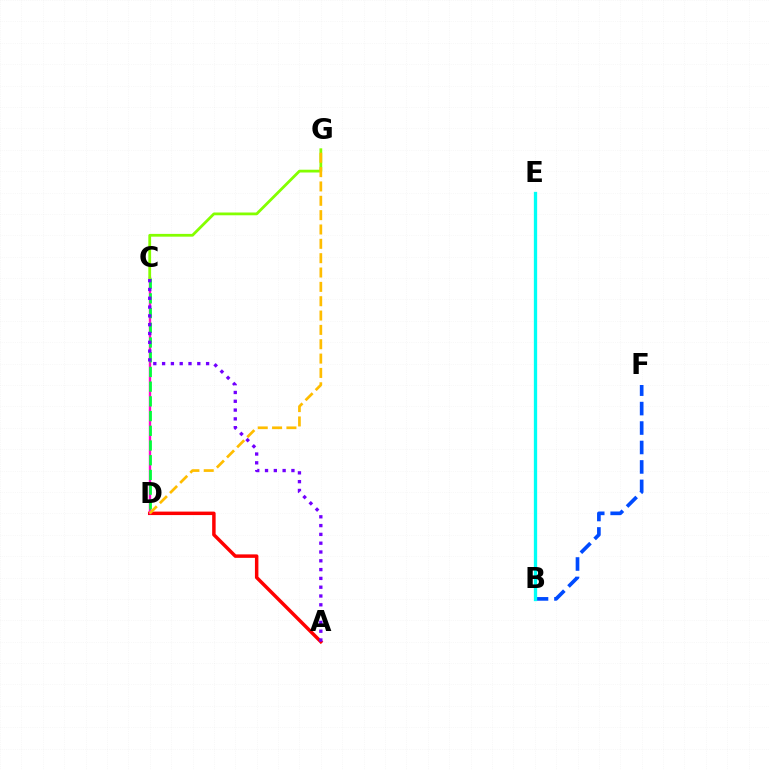{('A', 'D'): [{'color': '#ff0000', 'line_style': 'solid', 'thickness': 2.5}], ('C', 'D'): [{'color': '#ff00cf', 'line_style': 'solid', 'thickness': 1.71}, {'color': '#00ff39', 'line_style': 'dashed', 'thickness': 2.0}], ('C', 'G'): [{'color': '#84ff00', 'line_style': 'solid', 'thickness': 2.0}], ('D', 'G'): [{'color': '#ffbd00', 'line_style': 'dashed', 'thickness': 1.95}], ('B', 'F'): [{'color': '#004bff', 'line_style': 'dashed', 'thickness': 2.64}], ('B', 'E'): [{'color': '#00fff6', 'line_style': 'solid', 'thickness': 2.38}], ('A', 'C'): [{'color': '#7200ff', 'line_style': 'dotted', 'thickness': 2.39}]}